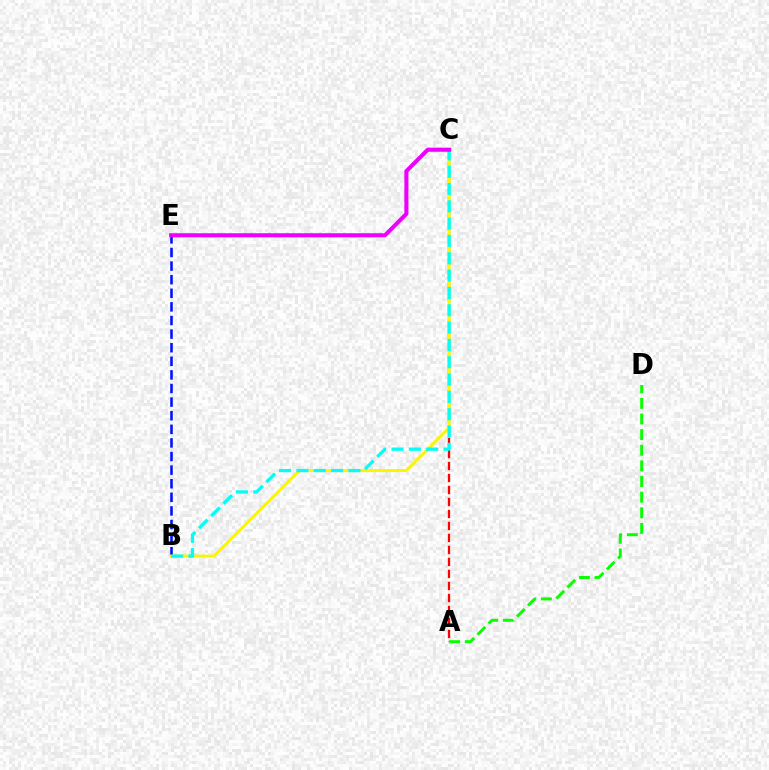{('B', 'E'): [{'color': '#0010ff', 'line_style': 'dashed', 'thickness': 1.85}], ('A', 'C'): [{'color': '#ff0000', 'line_style': 'dashed', 'thickness': 1.63}], ('B', 'C'): [{'color': '#fcf500', 'line_style': 'solid', 'thickness': 2.14}, {'color': '#00fff6', 'line_style': 'dashed', 'thickness': 2.35}], ('C', 'E'): [{'color': '#ee00ff', 'line_style': 'solid', 'thickness': 2.93}], ('A', 'D'): [{'color': '#08ff00', 'line_style': 'dashed', 'thickness': 2.12}]}